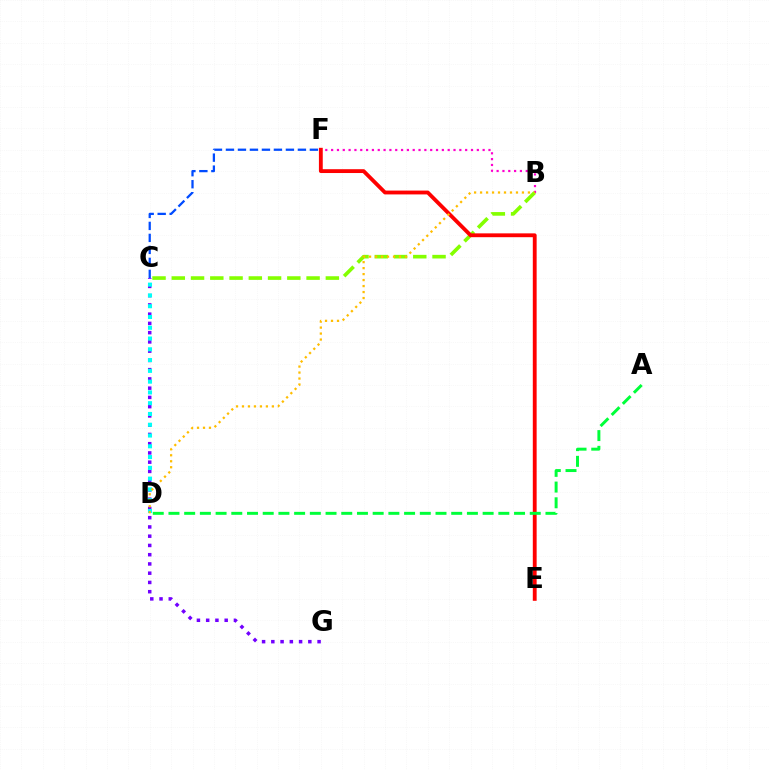{('B', 'F'): [{'color': '#ff00cf', 'line_style': 'dotted', 'thickness': 1.58}], ('C', 'F'): [{'color': '#004bff', 'line_style': 'dashed', 'thickness': 1.63}], ('C', 'G'): [{'color': '#7200ff', 'line_style': 'dotted', 'thickness': 2.51}], ('B', 'C'): [{'color': '#84ff00', 'line_style': 'dashed', 'thickness': 2.62}], ('C', 'D'): [{'color': '#00fff6', 'line_style': 'dotted', 'thickness': 2.93}], ('E', 'F'): [{'color': '#ff0000', 'line_style': 'solid', 'thickness': 2.76}], ('A', 'D'): [{'color': '#00ff39', 'line_style': 'dashed', 'thickness': 2.13}], ('B', 'D'): [{'color': '#ffbd00', 'line_style': 'dotted', 'thickness': 1.63}]}